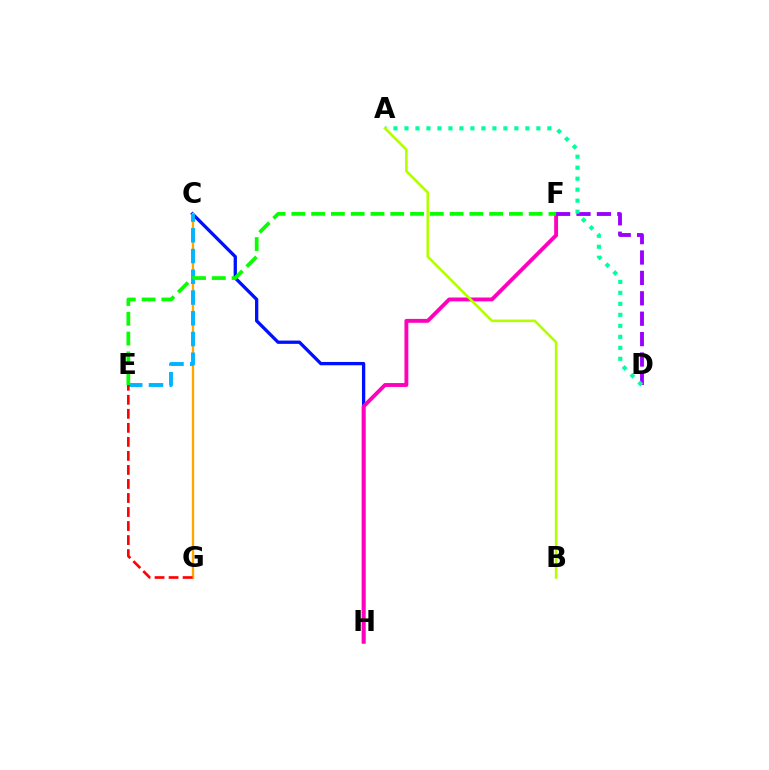{('C', 'H'): [{'color': '#0010ff', 'line_style': 'solid', 'thickness': 2.37}], ('C', 'G'): [{'color': '#ffa500', 'line_style': 'solid', 'thickness': 1.67}], ('F', 'H'): [{'color': '#ff00bd', 'line_style': 'solid', 'thickness': 2.79}], ('D', 'F'): [{'color': '#9b00ff', 'line_style': 'dashed', 'thickness': 2.77}], ('A', 'D'): [{'color': '#00ff9d', 'line_style': 'dotted', 'thickness': 2.99}], ('C', 'E'): [{'color': '#00b5ff', 'line_style': 'dashed', 'thickness': 2.82}], ('E', 'F'): [{'color': '#08ff00', 'line_style': 'dashed', 'thickness': 2.69}], ('E', 'G'): [{'color': '#ff0000', 'line_style': 'dashed', 'thickness': 1.91}], ('A', 'B'): [{'color': '#b3ff00', 'line_style': 'solid', 'thickness': 1.88}]}